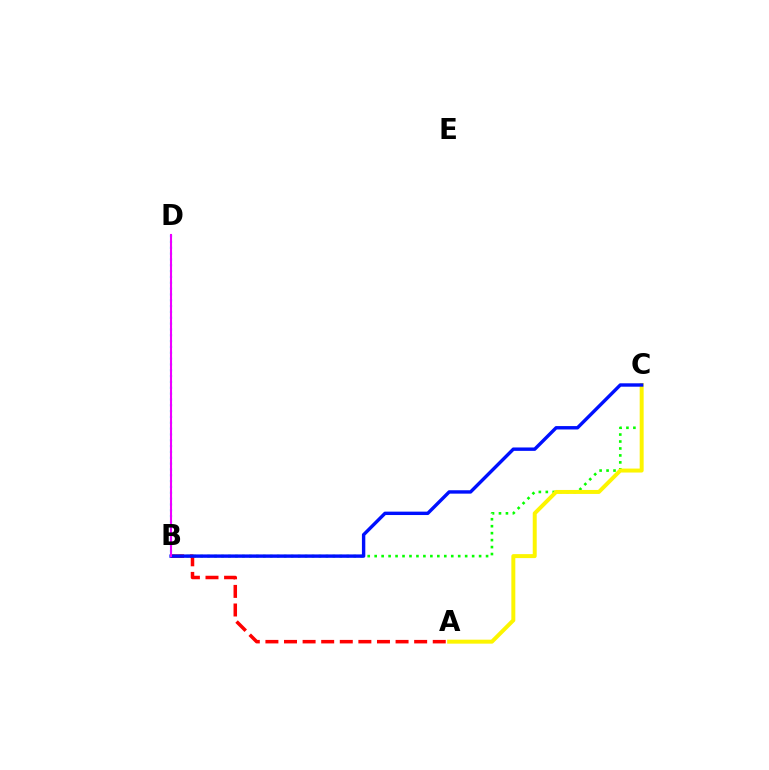{('B', 'C'): [{'color': '#08ff00', 'line_style': 'dotted', 'thickness': 1.89}, {'color': '#0010ff', 'line_style': 'solid', 'thickness': 2.45}], ('A', 'C'): [{'color': '#fcf500', 'line_style': 'solid', 'thickness': 2.86}], ('B', 'D'): [{'color': '#00fff6', 'line_style': 'dotted', 'thickness': 1.58}, {'color': '#ee00ff', 'line_style': 'solid', 'thickness': 1.5}], ('A', 'B'): [{'color': '#ff0000', 'line_style': 'dashed', 'thickness': 2.53}]}